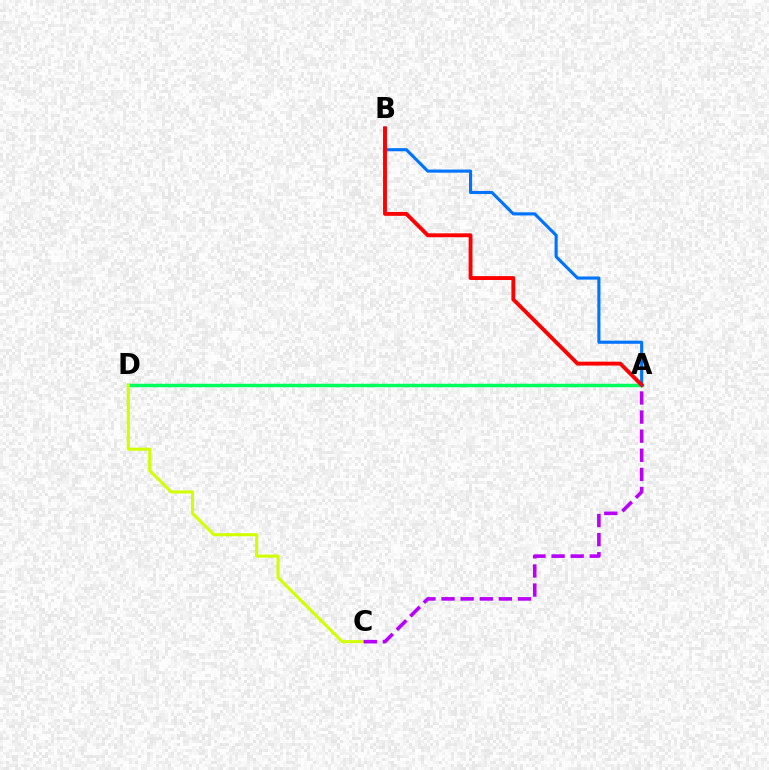{('A', 'B'): [{'color': '#0074ff', 'line_style': 'solid', 'thickness': 2.25}, {'color': '#ff0000', 'line_style': 'solid', 'thickness': 2.79}], ('A', 'D'): [{'color': '#00ff5c', 'line_style': 'solid', 'thickness': 2.5}], ('C', 'D'): [{'color': '#d1ff00', 'line_style': 'solid', 'thickness': 2.2}], ('A', 'C'): [{'color': '#b900ff', 'line_style': 'dashed', 'thickness': 2.59}]}